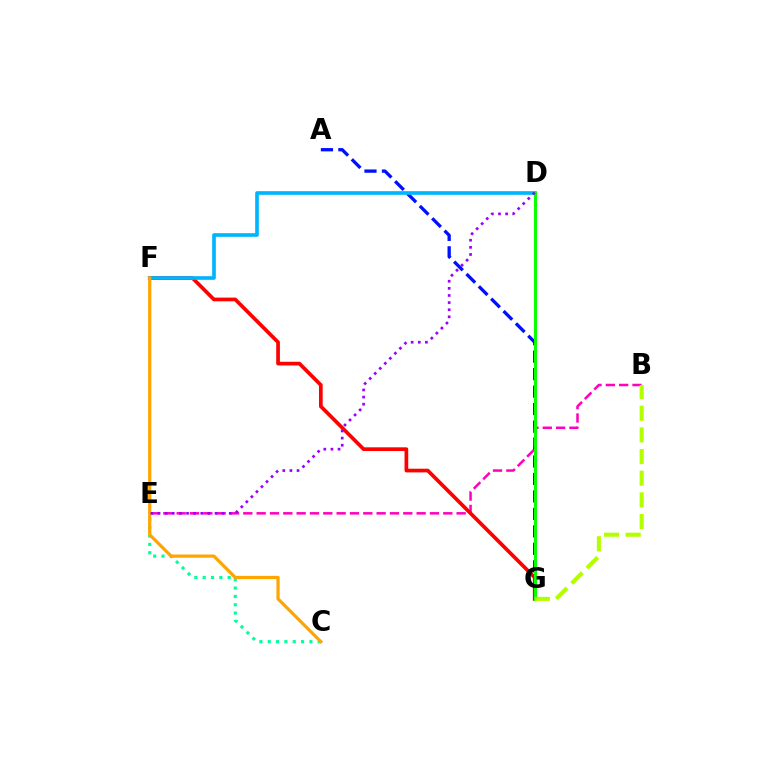{('C', 'E'): [{'color': '#00ff9d', 'line_style': 'dotted', 'thickness': 2.26}], ('A', 'G'): [{'color': '#0010ff', 'line_style': 'dashed', 'thickness': 2.37}], ('B', 'E'): [{'color': '#ff00bd', 'line_style': 'dashed', 'thickness': 1.81}], ('F', 'G'): [{'color': '#ff0000', 'line_style': 'solid', 'thickness': 2.66}], ('D', 'F'): [{'color': '#00b5ff', 'line_style': 'solid', 'thickness': 2.63}], ('D', 'G'): [{'color': '#08ff00', 'line_style': 'solid', 'thickness': 2.18}], ('B', 'G'): [{'color': '#b3ff00', 'line_style': 'dashed', 'thickness': 2.94}], ('C', 'F'): [{'color': '#ffa500', 'line_style': 'solid', 'thickness': 2.32}], ('D', 'E'): [{'color': '#9b00ff', 'line_style': 'dotted', 'thickness': 1.94}]}